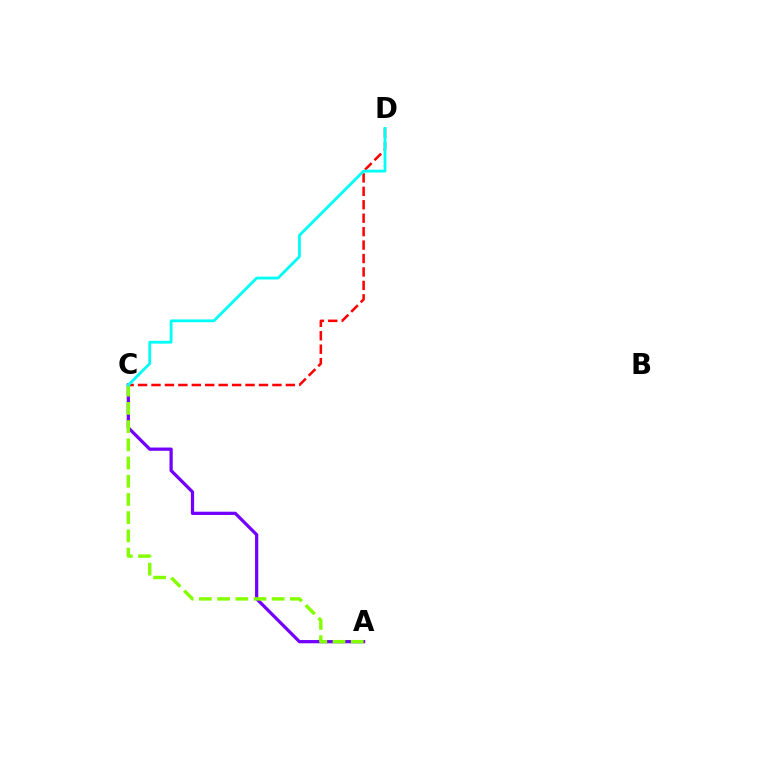{('C', 'D'): [{'color': '#ff0000', 'line_style': 'dashed', 'thickness': 1.83}, {'color': '#00fff6', 'line_style': 'solid', 'thickness': 2.02}], ('A', 'C'): [{'color': '#7200ff', 'line_style': 'solid', 'thickness': 2.33}, {'color': '#84ff00', 'line_style': 'dashed', 'thickness': 2.47}]}